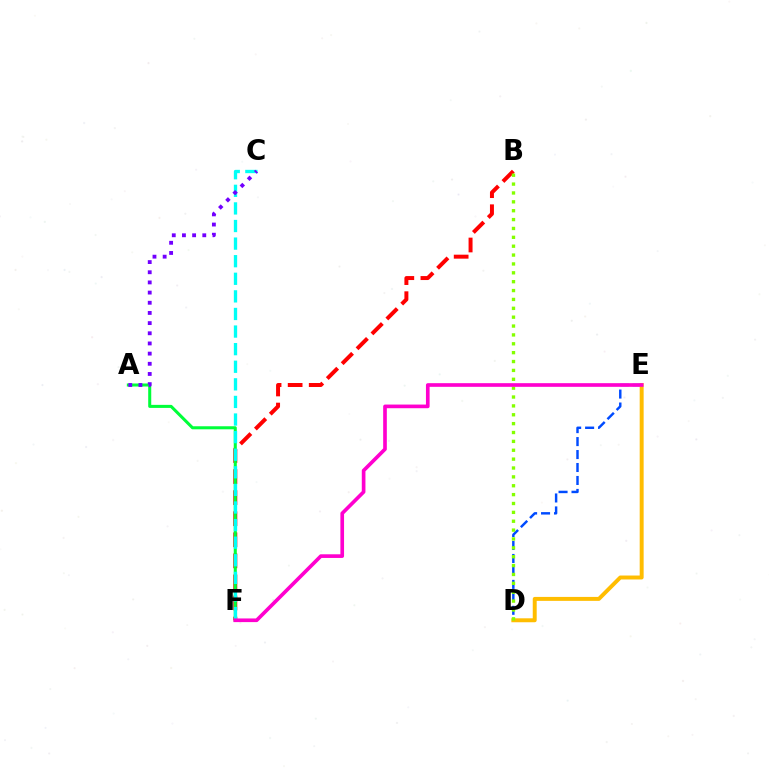{('B', 'F'): [{'color': '#ff0000', 'line_style': 'dashed', 'thickness': 2.86}], ('D', 'E'): [{'color': '#004bff', 'line_style': 'dashed', 'thickness': 1.76}, {'color': '#ffbd00', 'line_style': 'solid', 'thickness': 2.84}], ('A', 'F'): [{'color': '#00ff39', 'line_style': 'solid', 'thickness': 2.19}], ('C', 'F'): [{'color': '#00fff6', 'line_style': 'dashed', 'thickness': 2.39}], ('A', 'C'): [{'color': '#7200ff', 'line_style': 'dotted', 'thickness': 2.76}], ('B', 'D'): [{'color': '#84ff00', 'line_style': 'dotted', 'thickness': 2.41}], ('E', 'F'): [{'color': '#ff00cf', 'line_style': 'solid', 'thickness': 2.63}]}